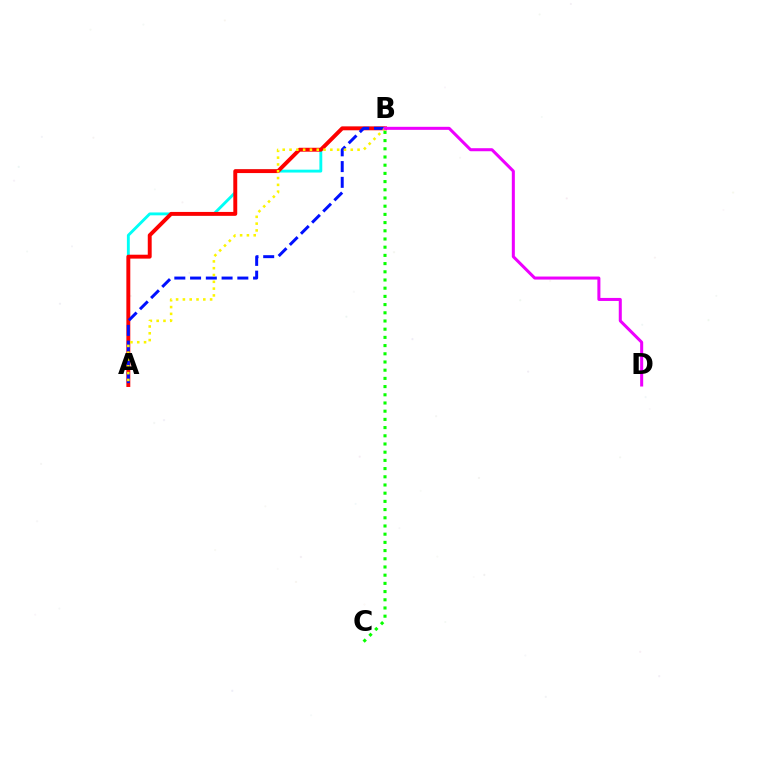{('A', 'B'): [{'color': '#00fff6', 'line_style': 'solid', 'thickness': 2.07}, {'color': '#ff0000', 'line_style': 'solid', 'thickness': 2.82}, {'color': '#0010ff', 'line_style': 'dashed', 'thickness': 2.14}, {'color': '#fcf500', 'line_style': 'dotted', 'thickness': 1.85}], ('B', 'C'): [{'color': '#08ff00', 'line_style': 'dotted', 'thickness': 2.23}], ('B', 'D'): [{'color': '#ee00ff', 'line_style': 'solid', 'thickness': 2.18}]}